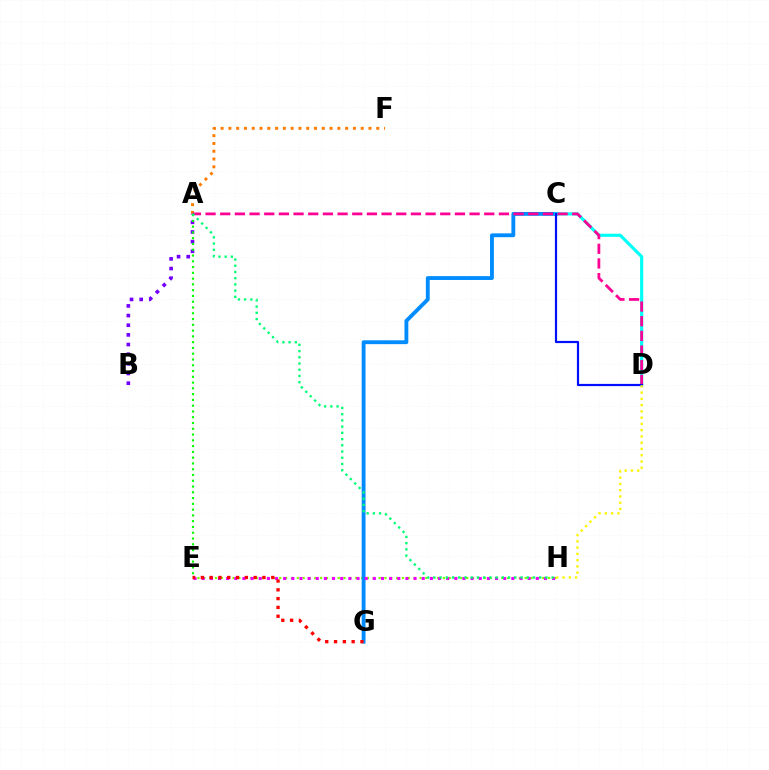{('A', 'F'): [{'color': '#ff7c00', 'line_style': 'dotted', 'thickness': 2.11}], ('E', 'H'): [{'color': '#84ff00', 'line_style': 'dotted', 'thickness': 1.59}, {'color': '#ee00ff', 'line_style': 'dotted', 'thickness': 2.21}], ('A', 'B'): [{'color': '#7200ff', 'line_style': 'dotted', 'thickness': 2.62}], ('C', 'G'): [{'color': '#008cff', 'line_style': 'solid', 'thickness': 2.77}], ('C', 'D'): [{'color': '#00fff6', 'line_style': 'solid', 'thickness': 2.26}, {'color': '#0010ff', 'line_style': 'solid', 'thickness': 1.59}], ('A', 'D'): [{'color': '#ff0094', 'line_style': 'dashed', 'thickness': 1.99}], ('A', 'E'): [{'color': '#08ff00', 'line_style': 'dotted', 'thickness': 1.57}], ('A', 'H'): [{'color': '#00ff74', 'line_style': 'dotted', 'thickness': 1.69}], ('E', 'G'): [{'color': '#ff0000', 'line_style': 'dotted', 'thickness': 2.39}], ('D', 'H'): [{'color': '#fcf500', 'line_style': 'dotted', 'thickness': 1.7}]}